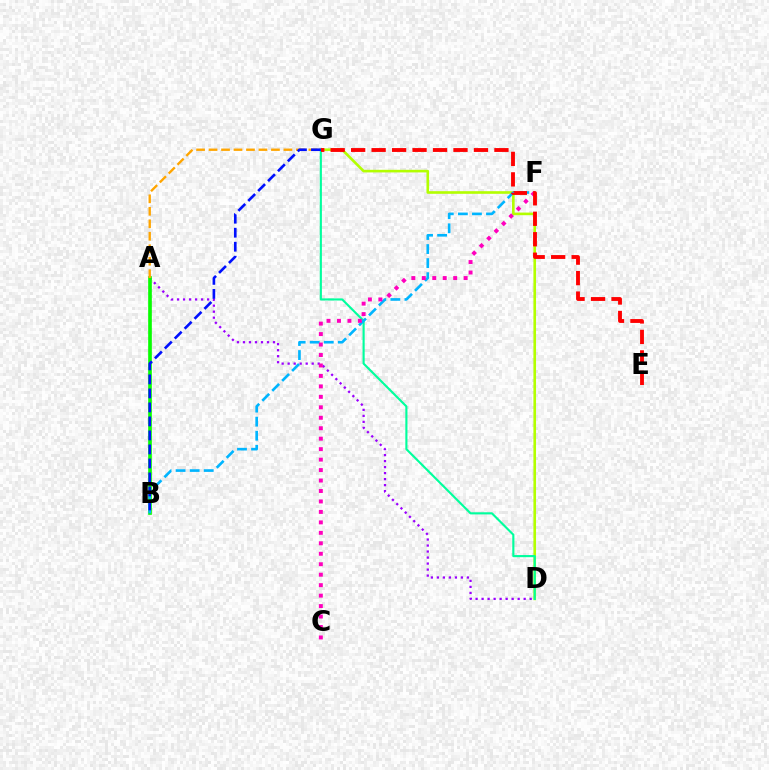{('A', 'D'): [{'color': '#9b00ff', 'line_style': 'dotted', 'thickness': 1.63}], ('A', 'B'): [{'color': '#08ff00', 'line_style': 'solid', 'thickness': 2.63}], ('D', 'G'): [{'color': '#b3ff00', 'line_style': 'solid', 'thickness': 1.89}, {'color': '#00ff9d', 'line_style': 'solid', 'thickness': 1.53}], ('B', 'F'): [{'color': '#00b5ff', 'line_style': 'dashed', 'thickness': 1.91}], ('C', 'F'): [{'color': '#ff00bd', 'line_style': 'dotted', 'thickness': 2.84}], ('A', 'G'): [{'color': '#ffa500', 'line_style': 'dashed', 'thickness': 1.7}], ('B', 'G'): [{'color': '#0010ff', 'line_style': 'dashed', 'thickness': 1.9}], ('E', 'G'): [{'color': '#ff0000', 'line_style': 'dashed', 'thickness': 2.78}]}